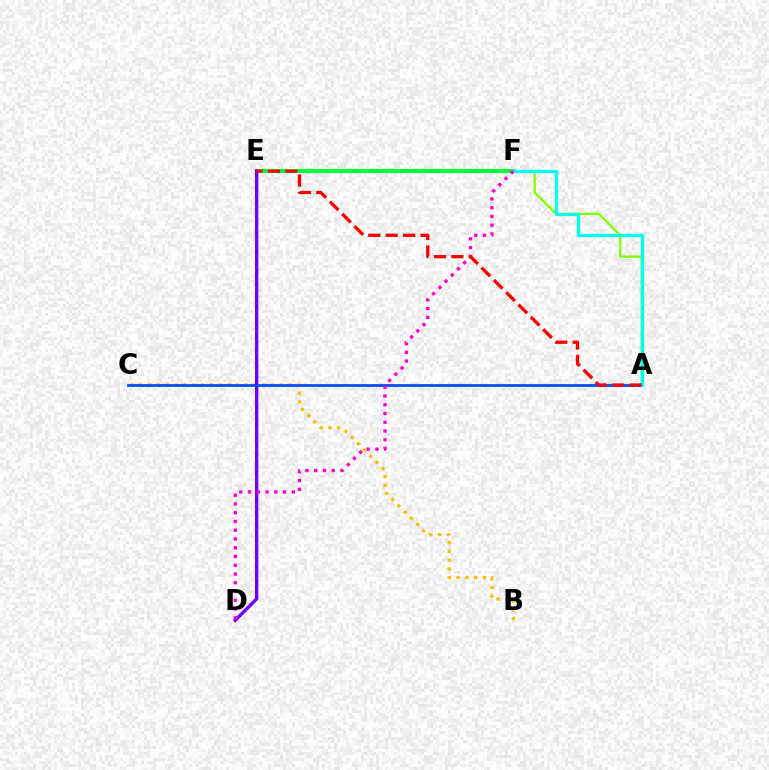{('B', 'C'): [{'color': '#ffbd00', 'line_style': 'dotted', 'thickness': 2.38}], ('E', 'F'): [{'color': '#00ff39', 'line_style': 'solid', 'thickness': 2.91}], ('D', 'E'): [{'color': '#7200ff', 'line_style': 'solid', 'thickness': 2.42}], ('A', 'C'): [{'color': '#004bff', 'line_style': 'solid', 'thickness': 1.98}], ('A', 'F'): [{'color': '#84ff00', 'line_style': 'solid', 'thickness': 1.63}, {'color': '#00fff6', 'line_style': 'solid', 'thickness': 2.33}], ('D', 'F'): [{'color': '#ff00cf', 'line_style': 'dotted', 'thickness': 2.38}], ('A', 'E'): [{'color': '#ff0000', 'line_style': 'dashed', 'thickness': 2.37}]}